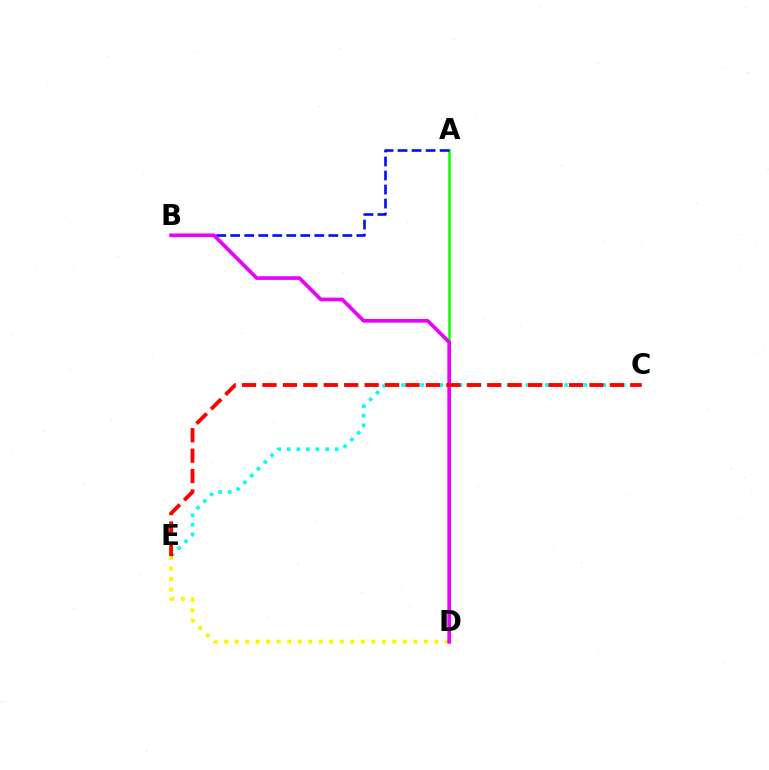{('D', 'E'): [{'color': '#fcf500', 'line_style': 'dotted', 'thickness': 2.86}], ('C', 'E'): [{'color': '#00fff6', 'line_style': 'dotted', 'thickness': 2.61}, {'color': '#ff0000', 'line_style': 'dashed', 'thickness': 2.78}], ('A', 'D'): [{'color': '#08ff00', 'line_style': 'solid', 'thickness': 1.81}], ('A', 'B'): [{'color': '#0010ff', 'line_style': 'dashed', 'thickness': 1.9}], ('B', 'D'): [{'color': '#ee00ff', 'line_style': 'solid', 'thickness': 2.64}]}